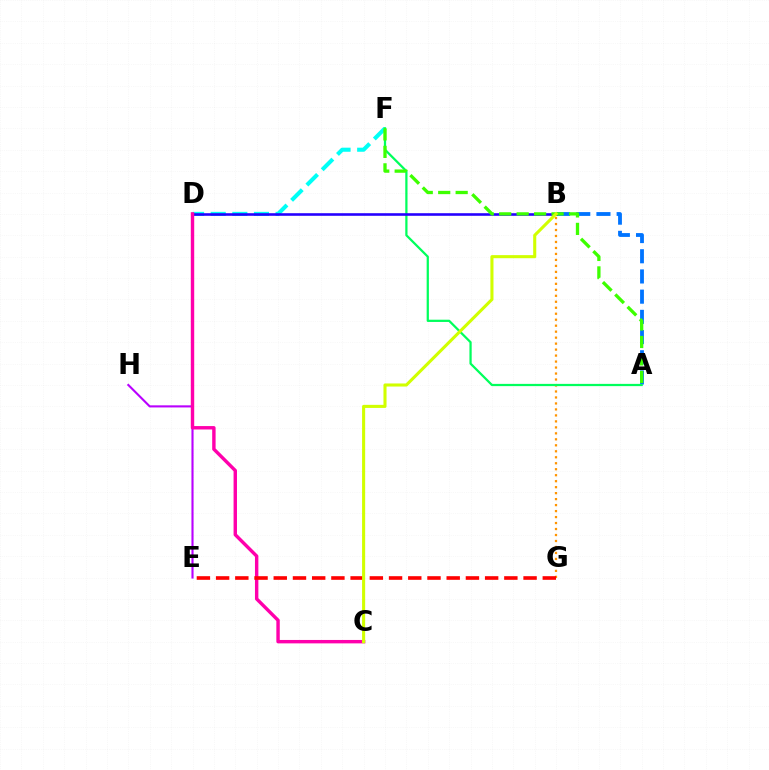{('A', 'B'): [{'color': '#0074ff', 'line_style': 'dashed', 'thickness': 2.74}], ('B', 'G'): [{'color': '#ff9400', 'line_style': 'dotted', 'thickness': 1.62}], ('D', 'F'): [{'color': '#00fff6', 'line_style': 'dashed', 'thickness': 2.94}], ('A', 'F'): [{'color': '#00ff5c', 'line_style': 'solid', 'thickness': 1.62}, {'color': '#3dff00', 'line_style': 'dashed', 'thickness': 2.37}], ('E', 'H'): [{'color': '#b900ff', 'line_style': 'solid', 'thickness': 1.52}], ('B', 'D'): [{'color': '#2500ff', 'line_style': 'solid', 'thickness': 1.87}], ('C', 'D'): [{'color': '#ff00ac', 'line_style': 'solid', 'thickness': 2.46}], ('E', 'G'): [{'color': '#ff0000', 'line_style': 'dashed', 'thickness': 2.61}], ('B', 'C'): [{'color': '#d1ff00', 'line_style': 'solid', 'thickness': 2.22}]}